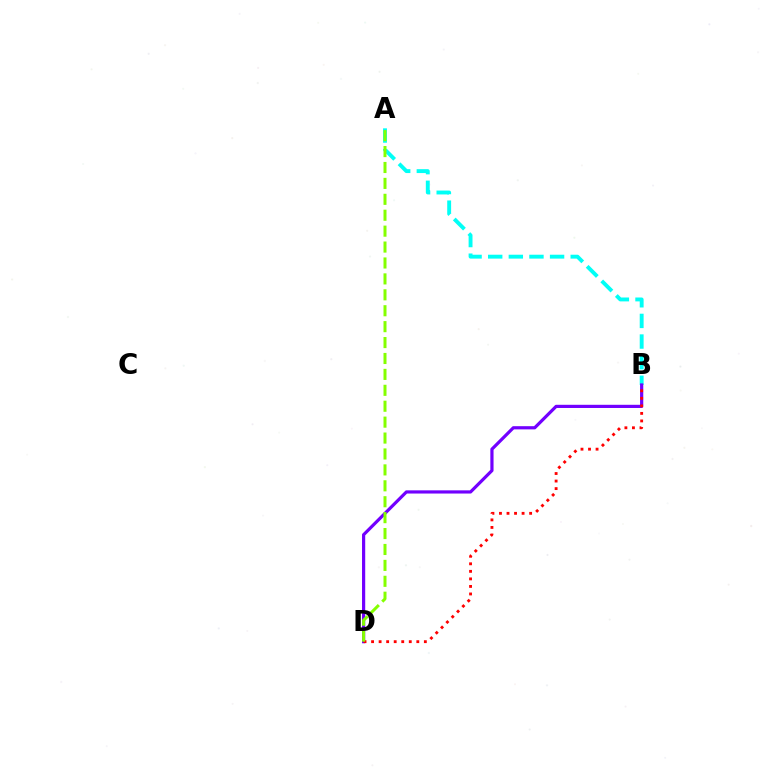{('A', 'B'): [{'color': '#00fff6', 'line_style': 'dashed', 'thickness': 2.8}], ('B', 'D'): [{'color': '#7200ff', 'line_style': 'solid', 'thickness': 2.3}, {'color': '#ff0000', 'line_style': 'dotted', 'thickness': 2.05}], ('A', 'D'): [{'color': '#84ff00', 'line_style': 'dashed', 'thickness': 2.16}]}